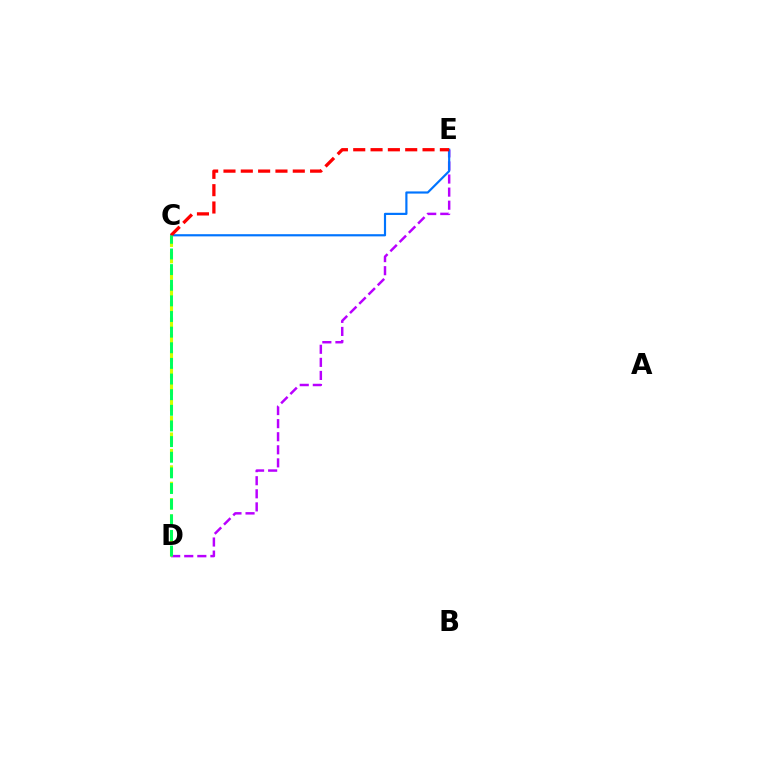{('D', 'E'): [{'color': '#b900ff', 'line_style': 'dashed', 'thickness': 1.78}], ('C', 'E'): [{'color': '#0074ff', 'line_style': 'solid', 'thickness': 1.57}, {'color': '#ff0000', 'line_style': 'dashed', 'thickness': 2.35}], ('C', 'D'): [{'color': '#d1ff00', 'line_style': 'dashed', 'thickness': 2.23}, {'color': '#00ff5c', 'line_style': 'dashed', 'thickness': 2.12}]}